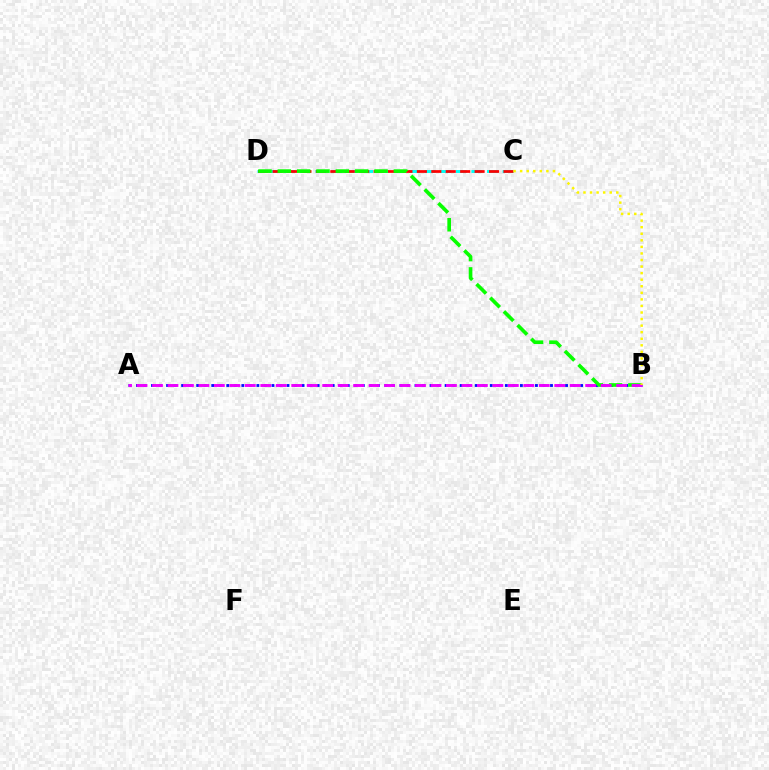{('C', 'D'): [{'color': '#00fff6', 'line_style': 'dashed', 'thickness': 2.12}, {'color': '#ff0000', 'line_style': 'dashed', 'thickness': 1.96}], ('A', 'B'): [{'color': '#0010ff', 'line_style': 'dotted', 'thickness': 2.05}, {'color': '#ee00ff', 'line_style': 'dashed', 'thickness': 2.1}], ('B', 'D'): [{'color': '#08ff00', 'line_style': 'dashed', 'thickness': 2.63}], ('B', 'C'): [{'color': '#fcf500', 'line_style': 'dotted', 'thickness': 1.78}]}